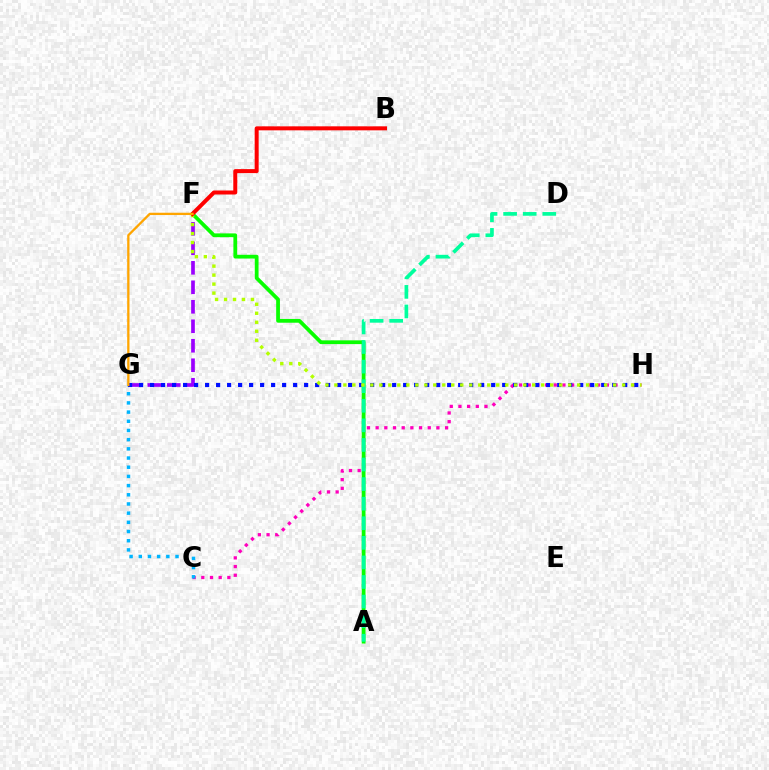{('C', 'H'): [{'color': '#ff00bd', 'line_style': 'dotted', 'thickness': 2.36}], ('F', 'G'): [{'color': '#9b00ff', 'line_style': 'dashed', 'thickness': 2.65}, {'color': '#ffa500', 'line_style': 'solid', 'thickness': 1.65}], ('A', 'F'): [{'color': '#08ff00', 'line_style': 'solid', 'thickness': 2.71}], ('C', 'G'): [{'color': '#00b5ff', 'line_style': 'dotted', 'thickness': 2.5}], ('G', 'H'): [{'color': '#0010ff', 'line_style': 'dotted', 'thickness': 2.99}], ('A', 'D'): [{'color': '#00ff9d', 'line_style': 'dashed', 'thickness': 2.66}], ('F', 'H'): [{'color': '#b3ff00', 'line_style': 'dotted', 'thickness': 2.44}], ('B', 'F'): [{'color': '#ff0000', 'line_style': 'solid', 'thickness': 2.88}]}